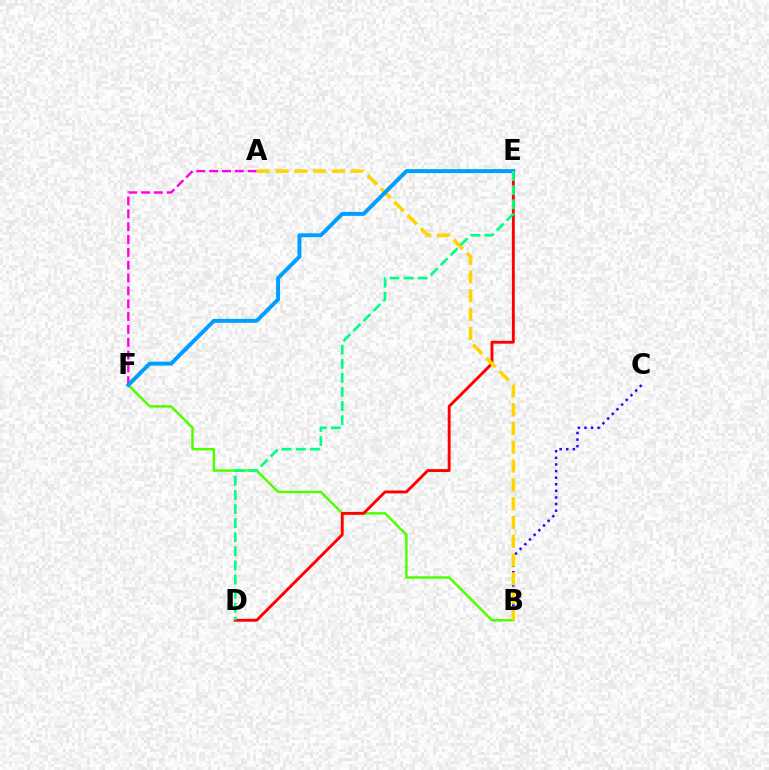{('B', 'C'): [{'color': '#3700ff', 'line_style': 'dotted', 'thickness': 1.79}], ('A', 'F'): [{'color': '#ff00ed', 'line_style': 'dashed', 'thickness': 1.74}], ('B', 'F'): [{'color': '#4fff00', 'line_style': 'solid', 'thickness': 1.78}], ('D', 'E'): [{'color': '#ff0000', 'line_style': 'solid', 'thickness': 2.08}, {'color': '#00ff86', 'line_style': 'dashed', 'thickness': 1.92}], ('A', 'B'): [{'color': '#ffd500', 'line_style': 'dashed', 'thickness': 2.55}], ('E', 'F'): [{'color': '#009eff', 'line_style': 'solid', 'thickness': 2.84}]}